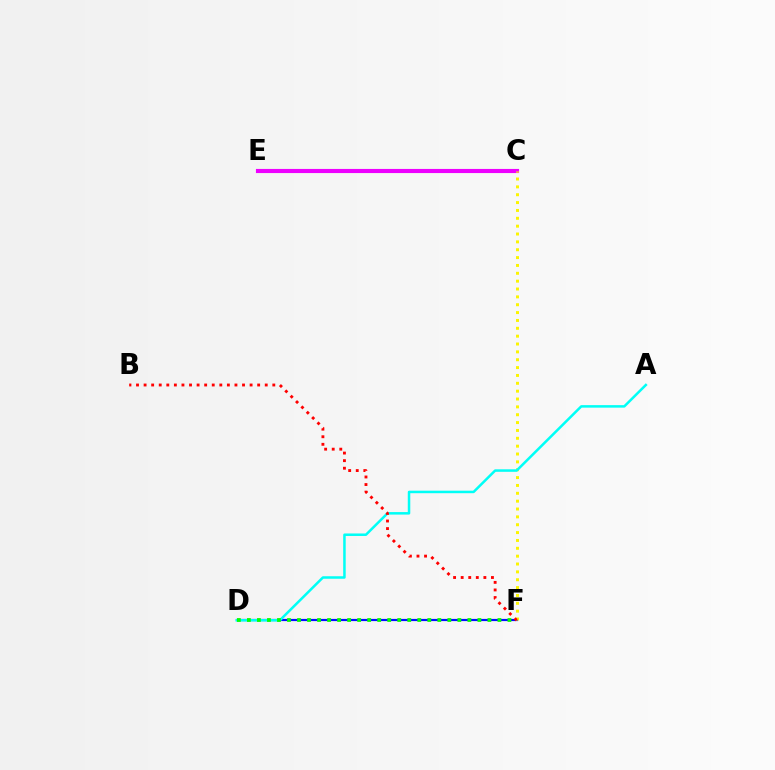{('D', 'F'): [{'color': '#0010ff', 'line_style': 'solid', 'thickness': 1.58}, {'color': '#08ff00', 'line_style': 'dotted', 'thickness': 2.72}], ('C', 'E'): [{'color': '#ee00ff', 'line_style': 'solid', 'thickness': 2.97}], ('C', 'F'): [{'color': '#fcf500', 'line_style': 'dotted', 'thickness': 2.13}], ('A', 'D'): [{'color': '#00fff6', 'line_style': 'solid', 'thickness': 1.81}], ('B', 'F'): [{'color': '#ff0000', 'line_style': 'dotted', 'thickness': 2.06}]}